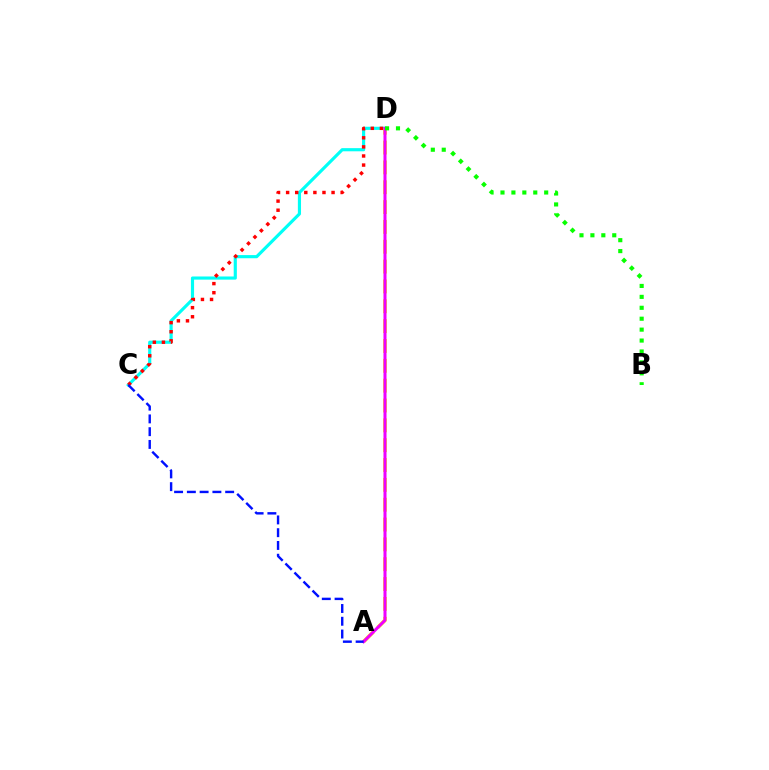{('C', 'D'): [{'color': '#00fff6', 'line_style': 'solid', 'thickness': 2.27}, {'color': '#ff0000', 'line_style': 'dotted', 'thickness': 2.47}], ('A', 'D'): [{'color': '#fcf500', 'line_style': 'dashed', 'thickness': 2.7}, {'color': '#ee00ff', 'line_style': 'solid', 'thickness': 2.18}], ('A', 'C'): [{'color': '#0010ff', 'line_style': 'dashed', 'thickness': 1.73}], ('B', 'D'): [{'color': '#08ff00', 'line_style': 'dotted', 'thickness': 2.97}]}